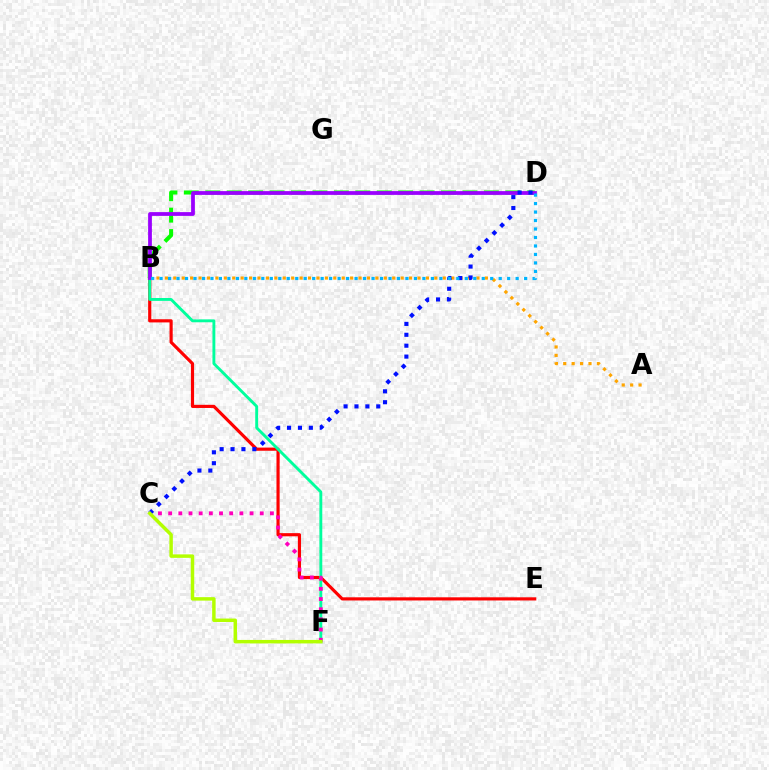{('A', 'B'): [{'color': '#ffa500', 'line_style': 'dotted', 'thickness': 2.29}], ('B', 'E'): [{'color': '#ff0000', 'line_style': 'solid', 'thickness': 2.27}], ('B', 'F'): [{'color': '#00ff9d', 'line_style': 'solid', 'thickness': 2.07}], ('C', 'F'): [{'color': '#ff00bd', 'line_style': 'dotted', 'thickness': 2.76}, {'color': '#b3ff00', 'line_style': 'solid', 'thickness': 2.5}], ('B', 'D'): [{'color': '#08ff00', 'line_style': 'dashed', 'thickness': 2.91}, {'color': '#9b00ff', 'line_style': 'solid', 'thickness': 2.71}, {'color': '#00b5ff', 'line_style': 'dotted', 'thickness': 2.3}], ('C', 'D'): [{'color': '#0010ff', 'line_style': 'dotted', 'thickness': 2.96}]}